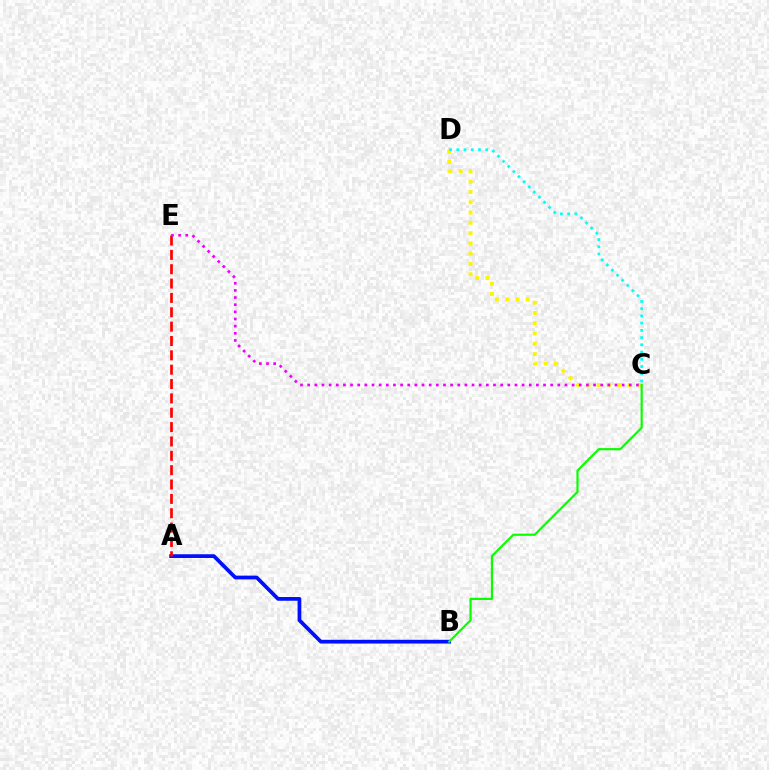{('C', 'D'): [{'color': '#fcf500', 'line_style': 'dotted', 'thickness': 2.79}, {'color': '#00fff6', 'line_style': 'dotted', 'thickness': 1.97}], ('A', 'B'): [{'color': '#0010ff', 'line_style': 'solid', 'thickness': 2.7}], ('A', 'E'): [{'color': '#ff0000', 'line_style': 'dashed', 'thickness': 1.95}], ('C', 'E'): [{'color': '#ee00ff', 'line_style': 'dotted', 'thickness': 1.94}], ('B', 'C'): [{'color': '#08ff00', 'line_style': 'solid', 'thickness': 1.57}]}